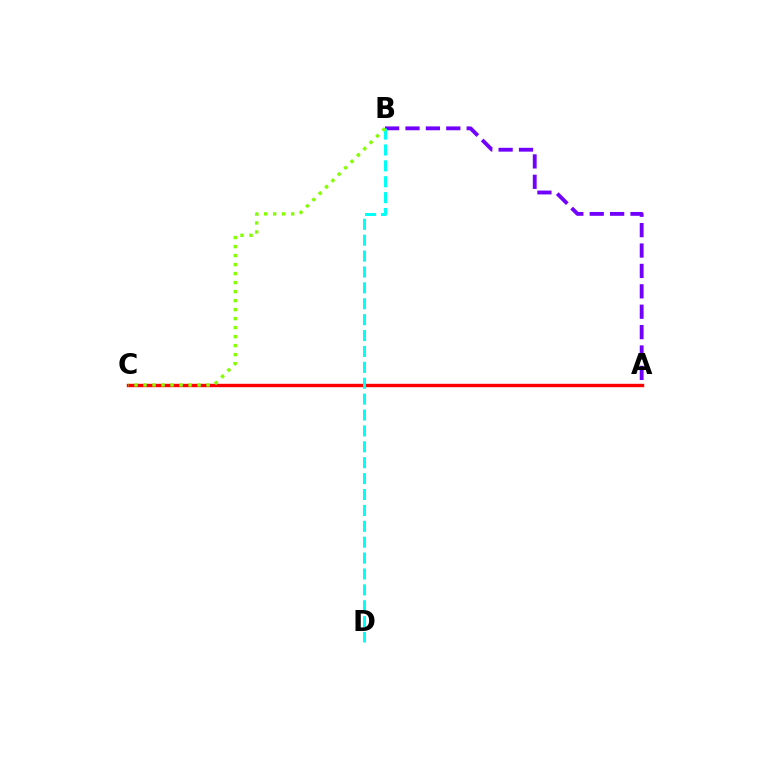{('A', 'B'): [{'color': '#7200ff', 'line_style': 'dashed', 'thickness': 2.77}], ('A', 'C'): [{'color': '#ff0000', 'line_style': 'solid', 'thickness': 2.44}], ('B', 'D'): [{'color': '#00fff6', 'line_style': 'dashed', 'thickness': 2.16}], ('B', 'C'): [{'color': '#84ff00', 'line_style': 'dotted', 'thickness': 2.45}]}